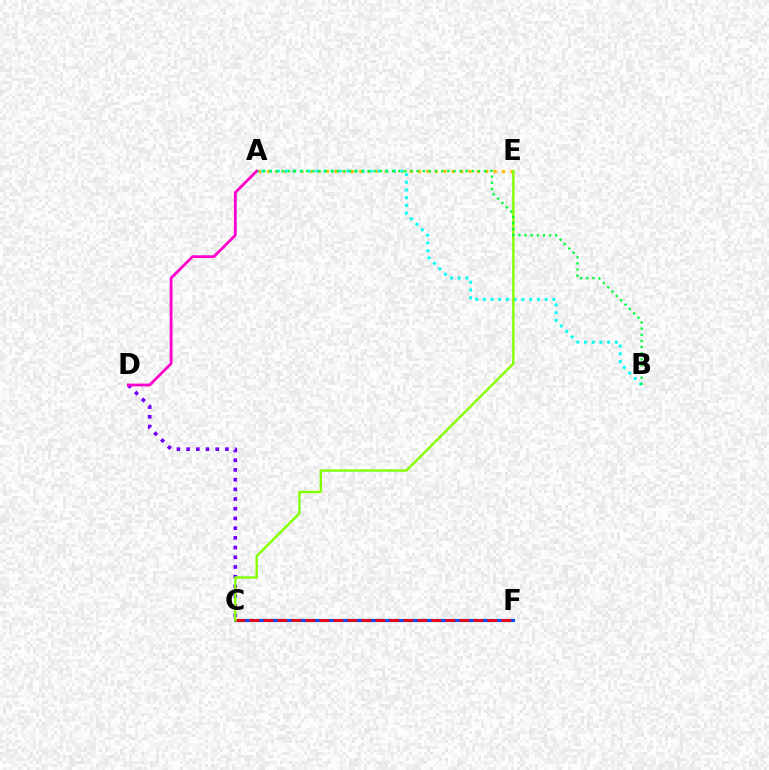{('C', 'F'): [{'color': '#004bff', 'line_style': 'solid', 'thickness': 2.26}, {'color': '#ff0000', 'line_style': 'dashed', 'thickness': 1.9}], ('A', 'E'): [{'color': '#ffbd00', 'line_style': 'dotted', 'thickness': 2.28}], ('A', 'B'): [{'color': '#00fff6', 'line_style': 'dotted', 'thickness': 2.1}, {'color': '#00ff39', 'line_style': 'dotted', 'thickness': 1.67}], ('C', 'D'): [{'color': '#7200ff', 'line_style': 'dotted', 'thickness': 2.64}], ('C', 'E'): [{'color': '#84ff00', 'line_style': 'solid', 'thickness': 1.72}], ('A', 'D'): [{'color': '#ff00cf', 'line_style': 'solid', 'thickness': 1.99}]}